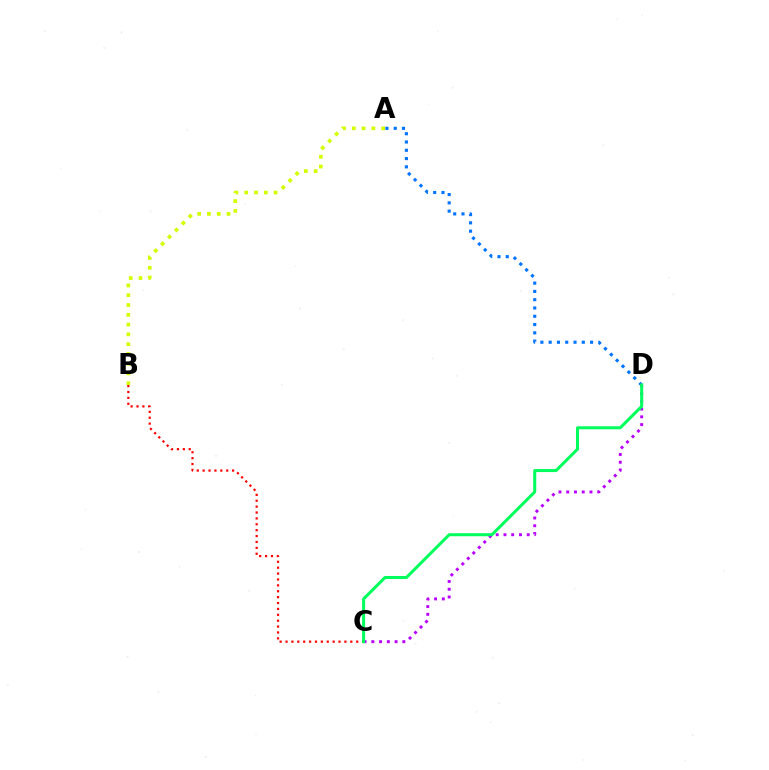{('B', 'C'): [{'color': '#ff0000', 'line_style': 'dotted', 'thickness': 1.6}], ('A', 'D'): [{'color': '#0074ff', 'line_style': 'dotted', 'thickness': 2.25}], ('C', 'D'): [{'color': '#b900ff', 'line_style': 'dotted', 'thickness': 2.11}, {'color': '#00ff5c', 'line_style': 'solid', 'thickness': 2.18}], ('A', 'B'): [{'color': '#d1ff00', 'line_style': 'dotted', 'thickness': 2.66}]}